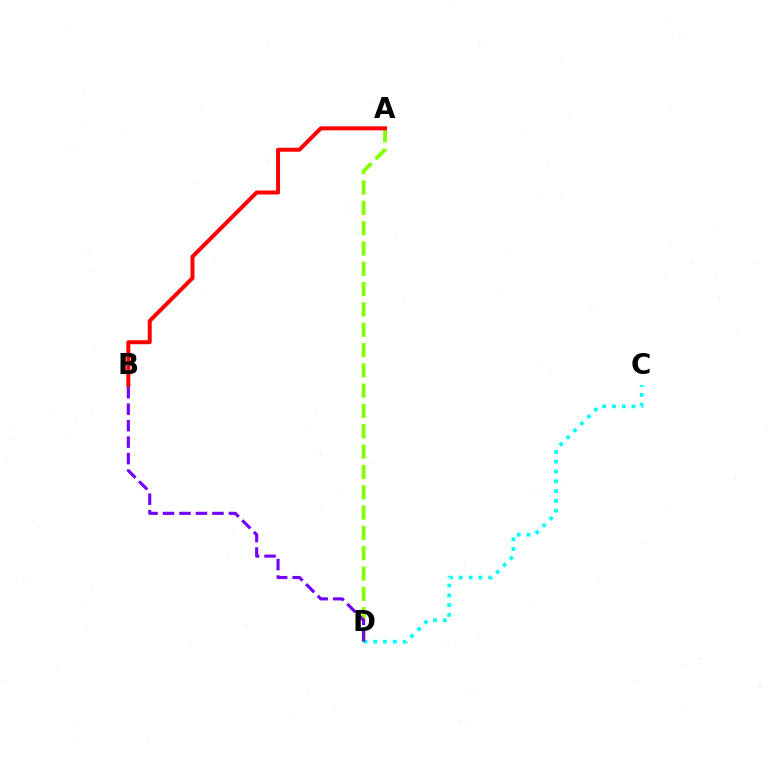{('A', 'D'): [{'color': '#84ff00', 'line_style': 'dashed', 'thickness': 2.76}], ('C', 'D'): [{'color': '#00fff6', 'line_style': 'dotted', 'thickness': 2.66}], ('B', 'D'): [{'color': '#7200ff', 'line_style': 'dashed', 'thickness': 2.24}], ('A', 'B'): [{'color': '#ff0000', 'line_style': 'solid', 'thickness': 2.87}]}